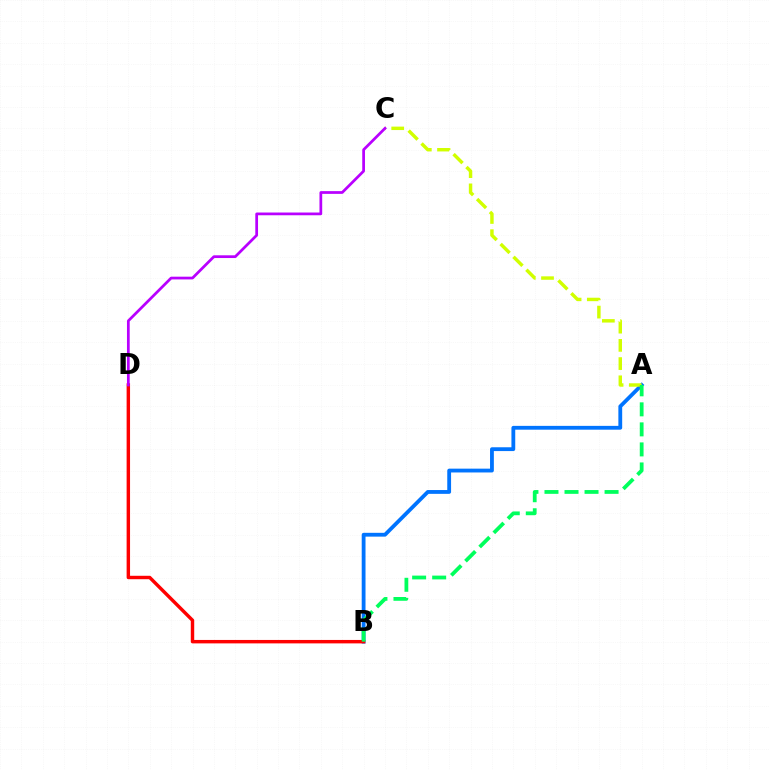{('A', 'B'): [{'color': '#0074ff', 'line_style': 'solid', 'thickness': 2.74}, {'color': '#00ff5c', 'line_style': 'dashed', 'thickness': 2.72}], ('A', 'C'): [{'color': '#d1ff00', 'line_style': 'dashed', 'thickness': 2.48}], ('B', 'D'): [{'color': '#ff0000', 'line_style': 'solid', 'thickness': 2.47}], ('C', 'D'): [{'color': '#b900ff', 'line_style': 'solid', 'thickness': 1.97}]}